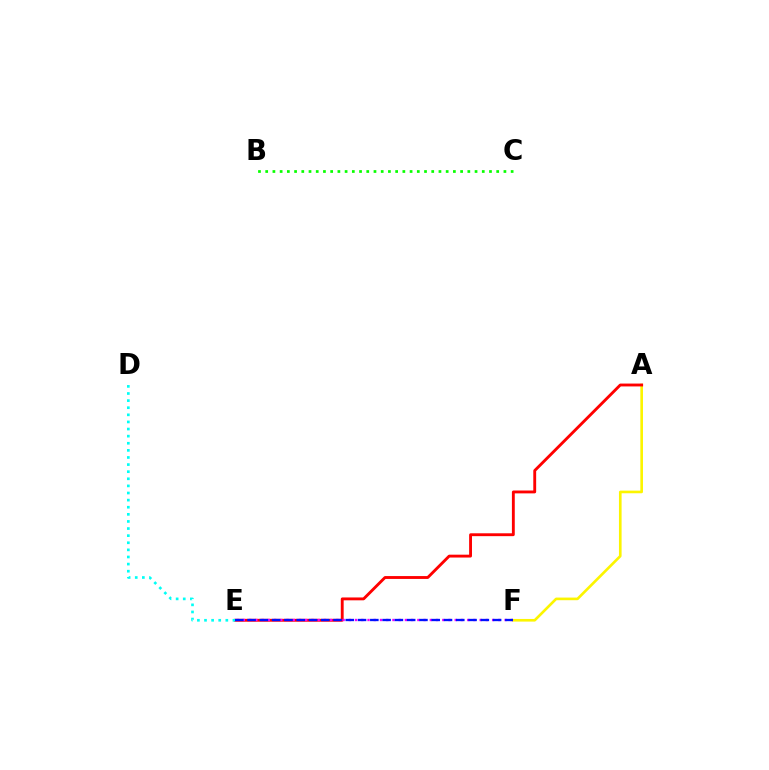{('B', 'C'): [{'color': '#08ff00', 'line_style': 'dotted', 'thickness': 1.96}], ('A', 'F'): [{'color': '#fcf500', 'line_style': 'solid', 'thickness': 1.9}], ('A', 'E'): [{'color': '#ff0000', 'line_style': 'solid', 'thickness': 2.06}], ('E', 'F'): [{'color': '#ee00ff', 'line_style': 'dotted', 'thickness': 1.69}, {'color': '#0010ff', 'line_style': 'dashed', 'thickness': 1.67}], ('D', 'E'): [{'color': '#00fff6', 'line_style': 'dotted', 'thickness': 1.93}]}